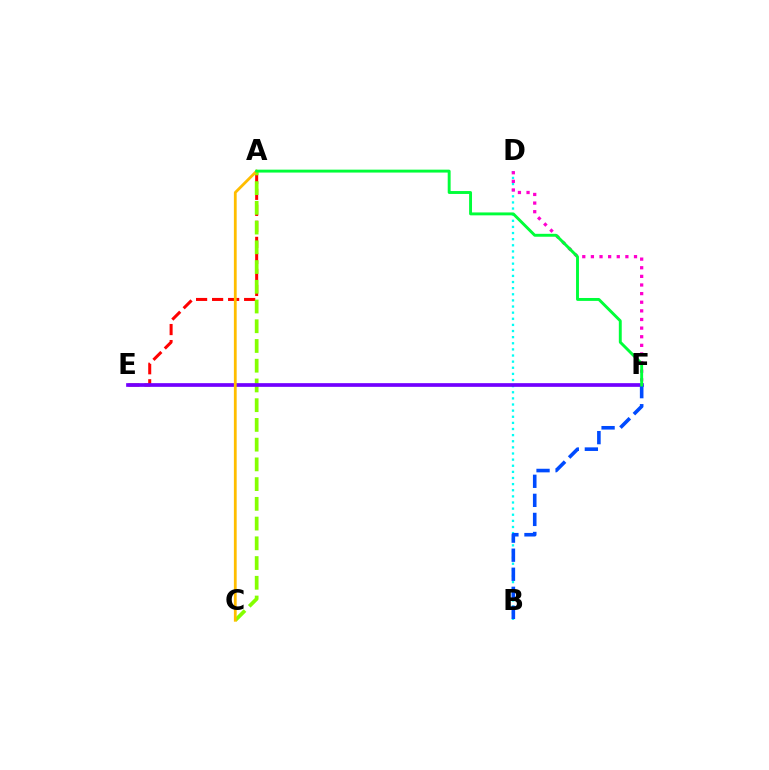{('B', 'D'): [{'color': '#00fff6', 'line_style': 'dotted', 'thickness': 1.66}], ('A', 'E'): [{'color': '#ff0000', 'line_style': 'dashed', 'thickness': 2.18}], ('A', 'C'): [{'color': '#84ff00', 'line_style': 'dashed', 'thickness': 2.68}, {'color': '#ffbd00', 'line_style': 'solid', 'thickness': 2.01}], ('D', 'F'): [{'color': '#ff00cf', 'line_style': 'dotted', 'thickness': 2.34}], ('E', 'F'): [{'color': '#7200ff', 'line_style': 'solid', 'thickness': 2.65}], ('B', 'F'): [{'color': '#004bff', 'line_style': 'dashed', 'thickness': 2.59}], ('A', 'F'): [{'color': '#00ff39', 'line_style': 'solid', 'thickness': 2.1}]}